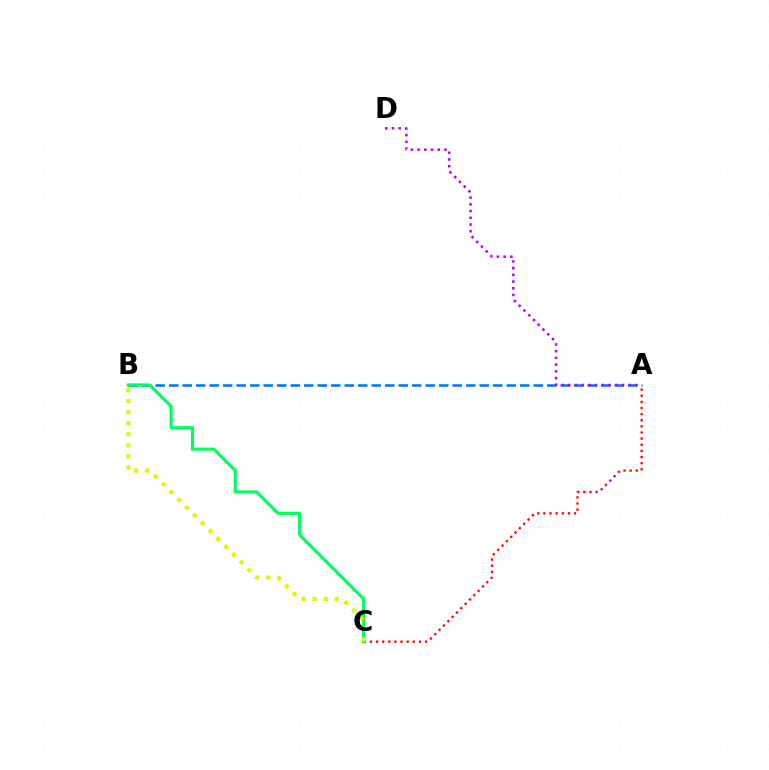{('A', 'B'): [{'color': '#0074ff', 'line_style': 'dashed', 'thickness': 1.83}], ('A', 'C'): [{'color': '#ff0000', 'line_style': 'dotted', 'thickness': 1.67}], ('A', 'D'): [{'color': '#b900ff', 'line_style': 'dotted', 'thickness': 1.82}], ('B', 'C'): [{'color': '#00ff5c', 'line_style': 'solid', 'thickness': 2.29}, {'color': '#d1ff00', 'line_style': 'dotted', 'thickness': 3.0}]}